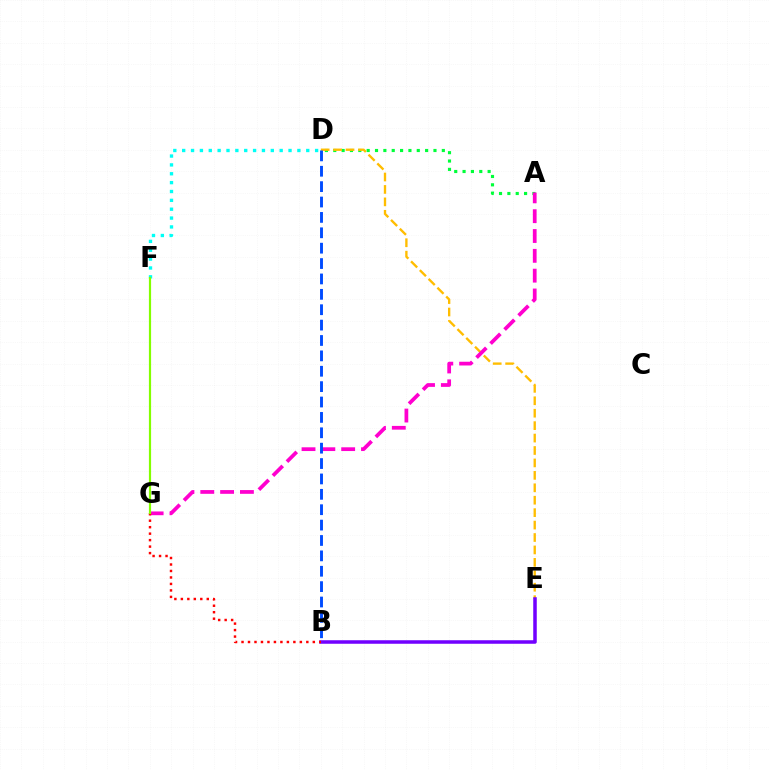{('A', 'D'): [{'color': '#00ff39', 'line_style': 'dotted', 'thickness': 2.27}], ('D', 'E'): [{'color': '#ffbd00', 'line_style': 'dashed', 'thickness': 1.69}], ('A', 'G'): [{'color': '#ff00cf', 'line_style': 'dashed', 'thickness': 2.69}], ('B', 'E'): [{'color': '#7200ff', 'line_style': 'solid', 'thickness': 2.54}], ('B', 'G'): [{'color': '#ff0000', 'line_style': 'dotted', 'thickness': 1.76}], ('D', 'F'): [{'color': '#00fff6', 'line_style': 'dotted', 'thickness': 2.41}], ('F', 'G'): [{'color': '#84ff00', 'line_style': 'solid', 'thickness': 1.57}], ('B', 'D'): [{'color': '#004bff', 'line_style': 'dashed', 'thickness': 2.09}]}